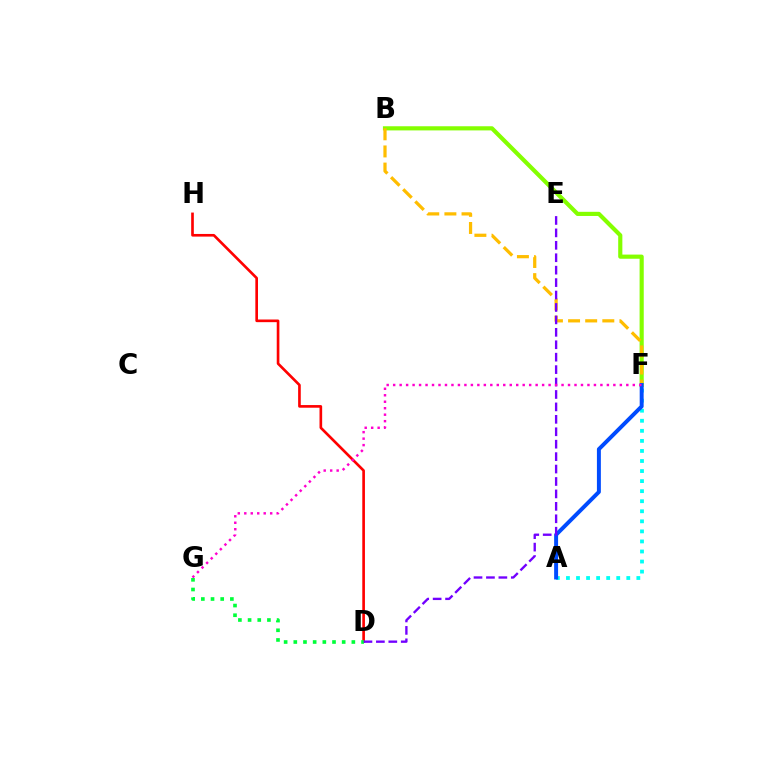{('D', 'H'): [{'color': '#ff0000', 'line_style': 'solid', 'thickness': 1.91}], ('B', 'F'): [{'color': '#84ff00', 'line_style': 'solid', 'thickness': 2.99}, {'color': '#ffbd00', 'line_style': 'dashed', 'thickness': 2.33}], ('A', 'F'): [{'color': '#00fff6', 'line_style': 'dotted', 'thickness': 2.73}, {'color': '#004bff', 'line_style': 'solid', 'thickness': 2.84}], ('D', 'G'): [{'color': '#00ff39', 'line_style': 'dotted', 'thickness': 2.63}], ('D', 'E'): [{'color': '#7200ff', 'line_style': 'dashed', 'thickness': 1.69}], ('F', 'G'): [{'color': '#ff00cf', 'line_style': 'dotted', 'thickness': 1.76}]}